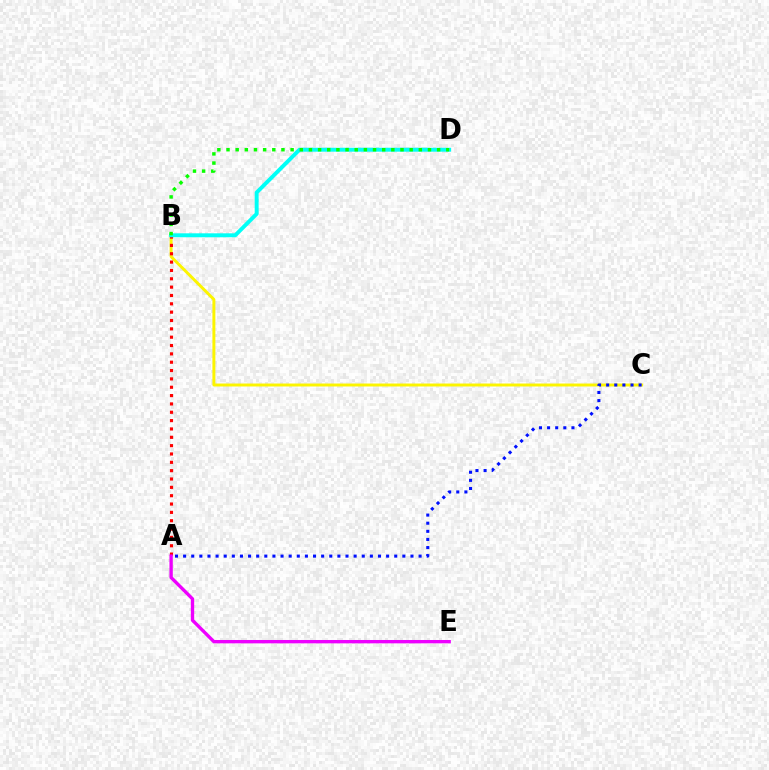{('B', 'C'): [{'color': '#fcf500', 'line_style': 'solid', 'thickness': 2.13}], ('A', 'B'): [{'color': '#ff0000', 'line_style': 'dotted', 'thickness': 2.27}], ('A', 'E'): [{'color': '#ee00ff', 'line_style': 'solid', 'thickness': 2.41}], ('A', 'C'): [{'color': '#0010ff', 'line_style': 'dotted', 'thickness': 2.21}], ('B', 'D'): [{'color': '#00fff6', 'line_style': 'solid', 'thickness': 2.82}, {'color': '#08ff00', 'line_style': 'dotted', 'thickness': 2.49}]}